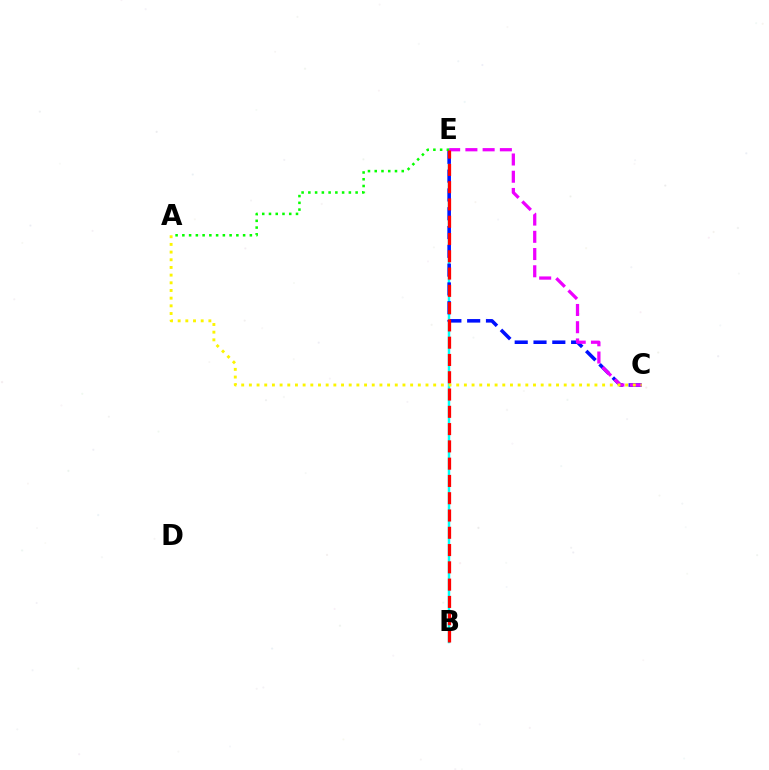{('B', 'E'): [{'color': '#00fff6', 'line_style': 'solid', 'thickness': 1.78}, {'color': '#ff0000', 'line_style': 'dashed', 'thickness': 2.35}], ('C', 'E'): [{'color': '#0010ff', 'line_style': 'dashed', 'thickness': 2.55}, {'color': '#ee00ff', 'line_style': 'dashed', 'thickness': 2.34}], ('A', 'E'): [{'color': '#08ff00', 'line_style': 'dotted', 'thickness': 1.83}], ('A', 'C'): [{'color': '#fcf500', 'line_style': 'dotted', 'thickness': 2.09}]}